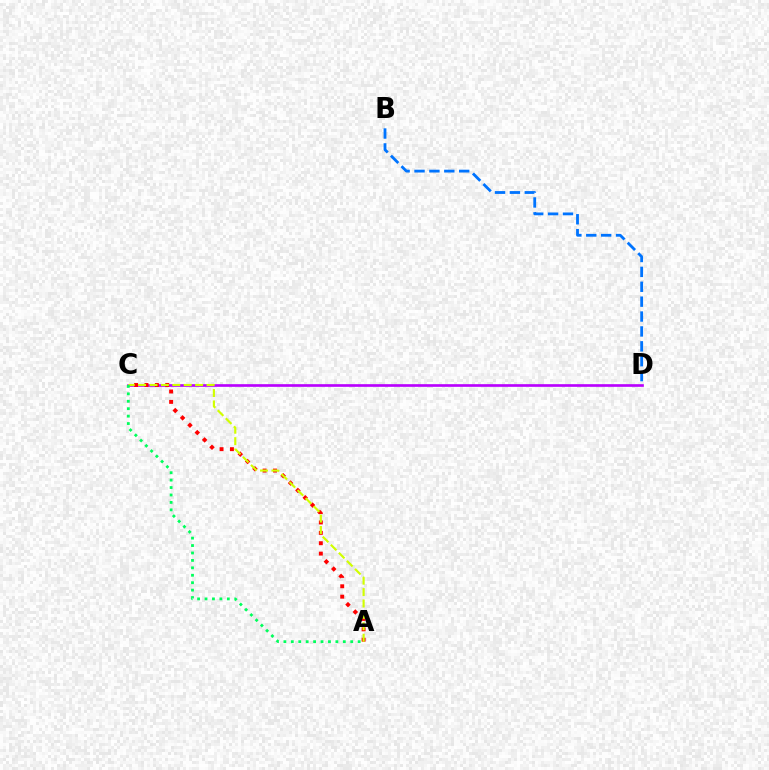{('C', 'D'): [{'color': '#b900ff', 'line_style': 'solid', 'thickness': 1.92}], ('A', 'C'): [{'color': '#ff0000', 'line_style': 'dotted', 'thickness': 2.82}, {'color': '#d1ff00', 'line_style': 'dashed', 'thickness': 1.55}, {'color': '#00ff5c', 'line_style': 'dotted', 'thickness': 2.02}], ('B', 'D'): [{'color': '#0074ff', 'line_style': 'dashed', 'thickness': 2.02}]}